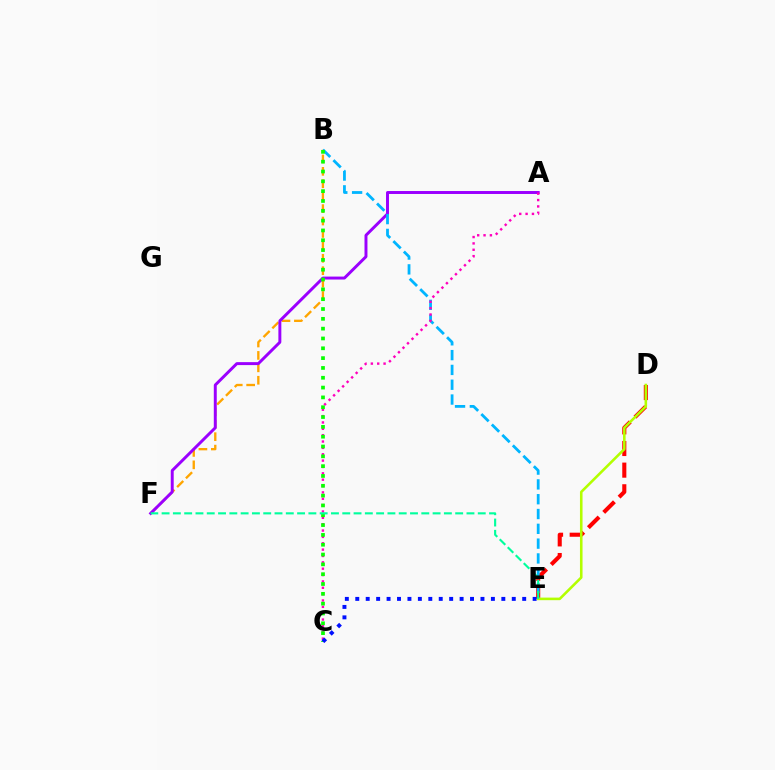{('B', 'F'): [{'color': '#ffa500', 'line_style': 'dashed', 'thickness': 1.69}], ('A', 'F'): [{'color': '#9b00ff', 'line_style': 'solid', 'thickness': 2.13}], ('D', 'E'): [{'color': '#ff0000', 'line_style': 'dashed', 'thickness': 2.94}, {'color': '#b3ff00', 'line_style': 'solid', 'thickness': 1.86}], ('B', 'E'): [{'color': '#00b5ff', 'line_style': 'dashed', 'thickness': 2.01}], ('A', 'C'): [{'color': '#ff00bd', 'line_style': 'dotted', 'thickness': 1.73}], ('B', 'C'): [{'color': '#08ff00', 'line_style': 'dotted', 'thickness': 2.67}], ('C', 'E'): [{'color': '#0010ff', 'line_style': 'dotted', 'thickness': 2.83}], ('E', 'F'): [{'color': '#00ff9d', 'line_style': 'dashed', 'thickness': 1.53}]}